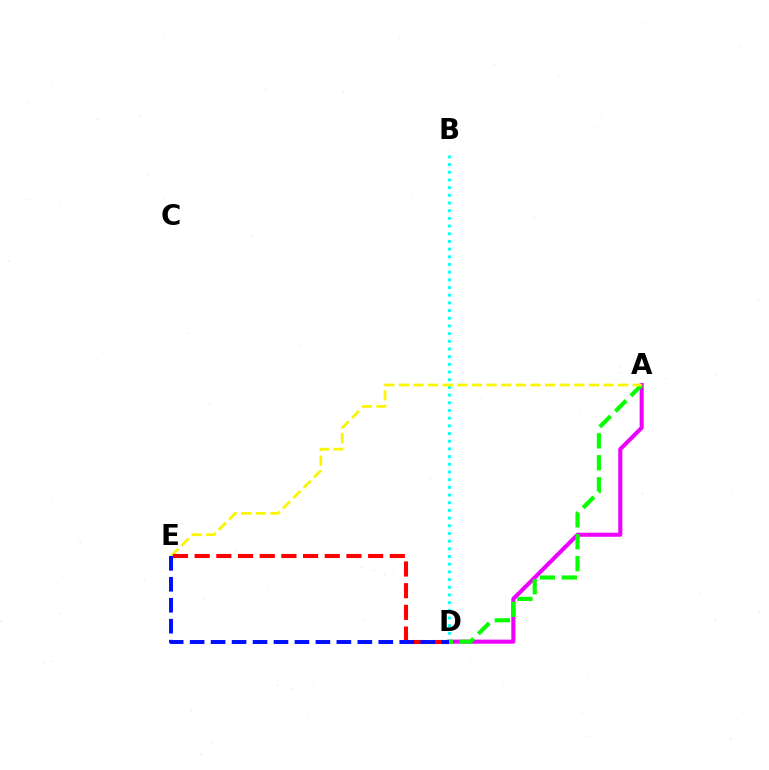{('A', 'D'): [{'color': '#ee00ff', 'line_style': 'solid', 'thickness': 2.93}, {'color': '#08ff00', 'line_style': 'dashed', 'thickness': 2.98}], ('B', 'D'): [{'color': '#00fff6', 'line_style': 'dotted', 'thickness': 2.09}], ('A', 'E'): [{'color': '#fcf500', 'line_style': 'dashed', 'thickness': 1.99}], ('D', 'E'): [{'color': '#ff0000', 'line_style': 'dashed', 'thickness': 2.95}, {'color': '#0010ff', 'line_style': 'dashed', 'thickness': 2.85}]}